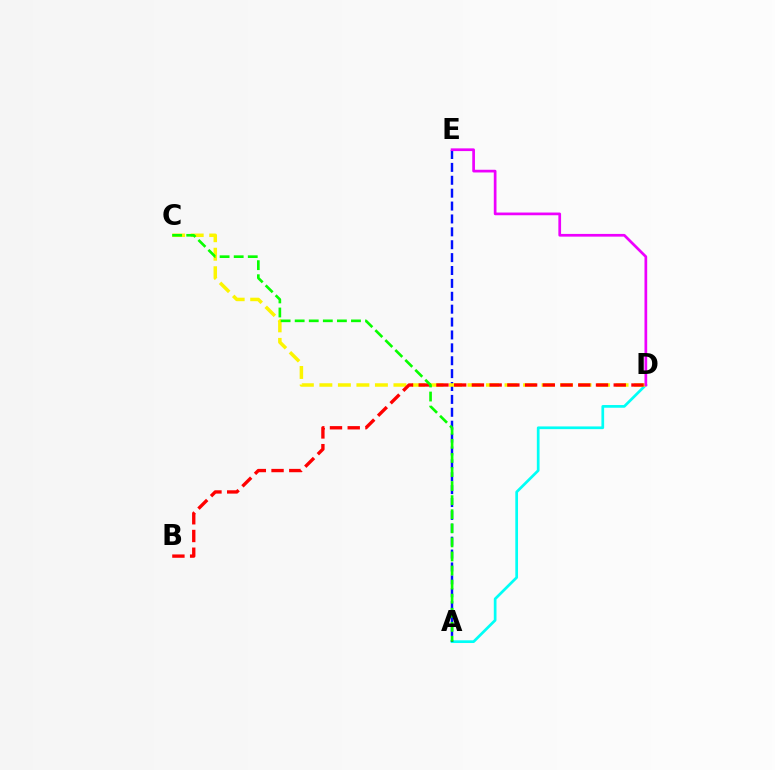{('A', 'D'): [{'color': '#00fff6', 'line_style': 'solid', 'thickness': 1.95}], ('A', 'E'): [{'color': '#0010ff', 'line_style': 'dashed', 'thickness': 1.75}], ('C', 'D'): [{'color': '#fcf500', 'line_style': 'dashed', 'thickness': 2.52}], ('B', 'D'): [{'color': '#ff0000', 'line_style': 'dashed', 'thickness': 2.41}], ('D', 'E'): [{'color': '#ee00ff', 'line_style': 'solid', 'thickness': 1.95}], ('A', 'C'): [{'color': '#08ff00', 'line_style': 'dashed', 'thickness': 1.91}]}